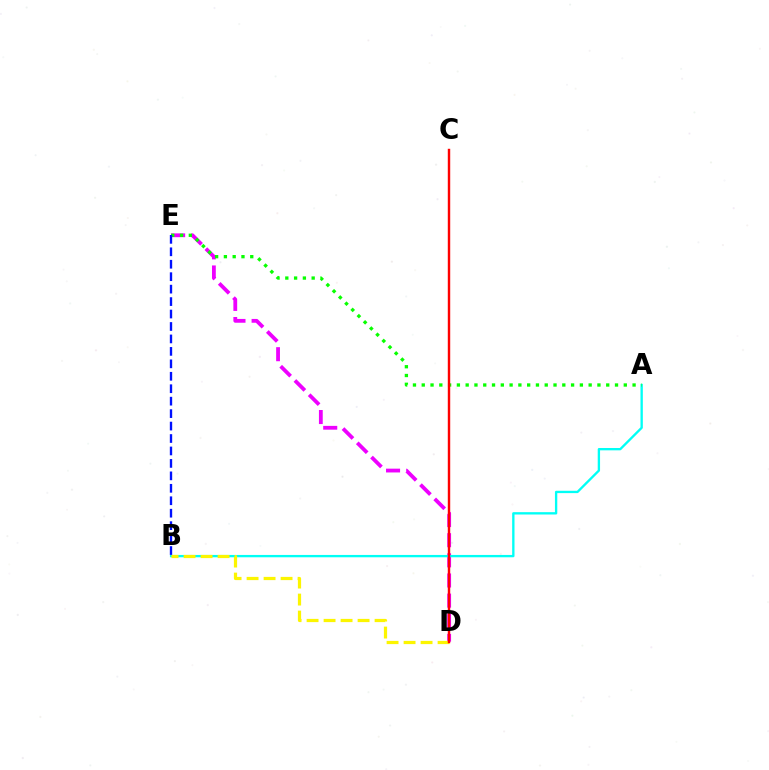{('D', 'E'): [{'color': '#ee00ff', 'line_style': 'dashed', 'thickness': 2.74}], ('A', 'B'): [{'color': '#00fff6', 'line_style': 'solid', 'thickness': 1.68}], ('B', 'D'): [{'color': '#fcf500', 'line_style': 'dashed', 'thickness': 2.31}], ('A', 'E'): [{'color': '#08ff00', 'line_style': 'dotted', 'thickness': 2.39}], ('C', 'D'): [{'color': '#ff0000', 'line_style': 'solid', 'thickness': 1.75}], ('B', 'E'): [{'color': '#0010ff', 'line_style': 'dashed', 'thickness': 1.69}]}